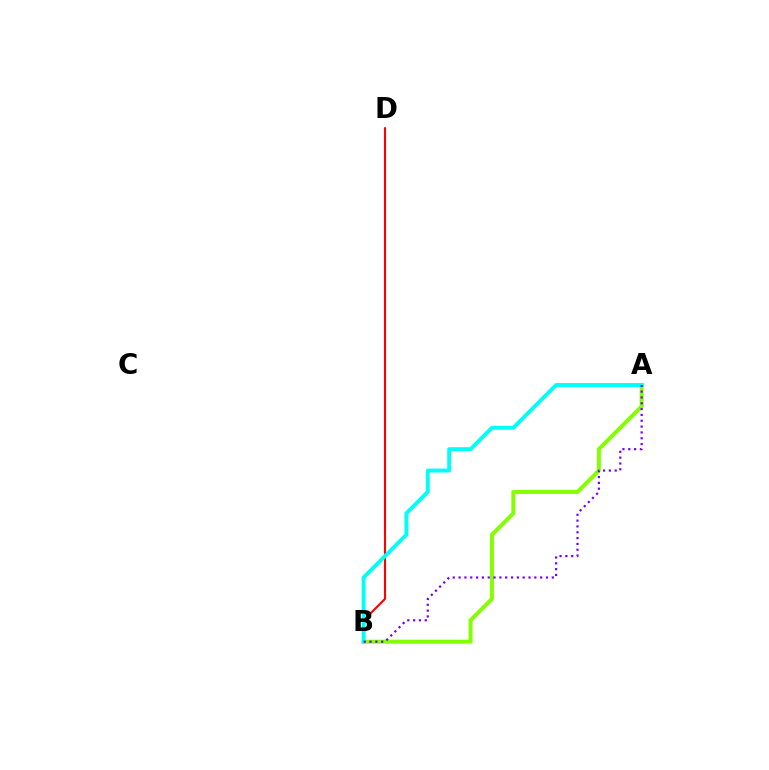{('B', 'D'): [{'color': '#ff0000', 'line_style': 'solid', 'thickness': 1.52}], ('A', 'B'): [{'color': '#84ff00', 'line_style': 'solid', 'thickness': 2.87}, {'color': '#00fff6', 'line_style': 'solid', 'thickness': 2.81}, {'color': '#7200ff', 'line_style': 'dotted', 'thickness': 1.58}]}